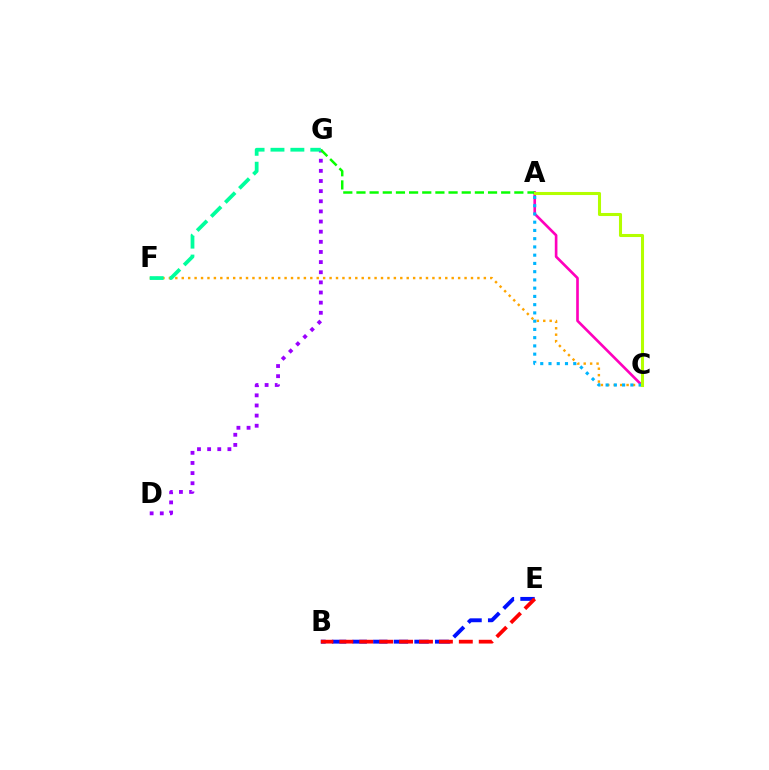{('C', 'F'): [{'color': '#ffa500', 'line_style': 'dotted', 'thickness': 1.75}], ('D', 'G'): [{'color': '#9b00ff', 'line_style': 'dotted', 'thickness': 2.75}], ('A', 'C'): [{'color': '#ff00bd', 'line_style': 'solid', 'thickness': 1.91}, {'color': '#00b5ff', 'line_style': 'dotted', 'thickness': 2.24}, {'color': '#b3ff00', 'line_style': 'solid', 'thickness': 2.21}], ('B', 'E'): [{'color': '#0010ff', 'line_style': 'dashed', 'thickness': 2.8}, {'color': '#ff0000', 'line_style': 'dashed', 'thickness': 2.71}], ('A', 'G'): [{'color': '#08ff00', 'line_style': 'dashed', 'thickness': 1.79}], ('F', 'G'): [{'color': '#00ff9d', 'line_style': 'dashed', 'thickness': 2.7}]}